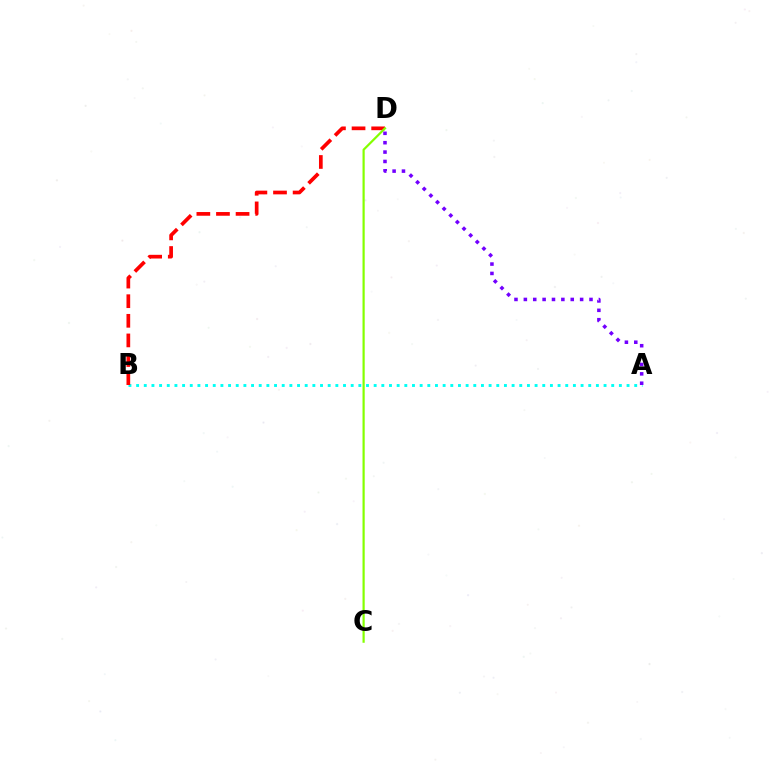{('A', 'B'): [{'color': '#00fff6', 'line_style': 'dotted', 'thickness': 2.08}], ('B', 'D'): [{'color': '#ff0000', 'line_style': 'dashed', 'thickness': 2.66}], ('C', 'D'): [{'color': '#84ff00', 'line_style': 'solid', 'thickness': 1.58}], ('A', 'D'): [{'color': '#7200ff', 'line_style': 'dotted', 'thickness': 2.55}]}